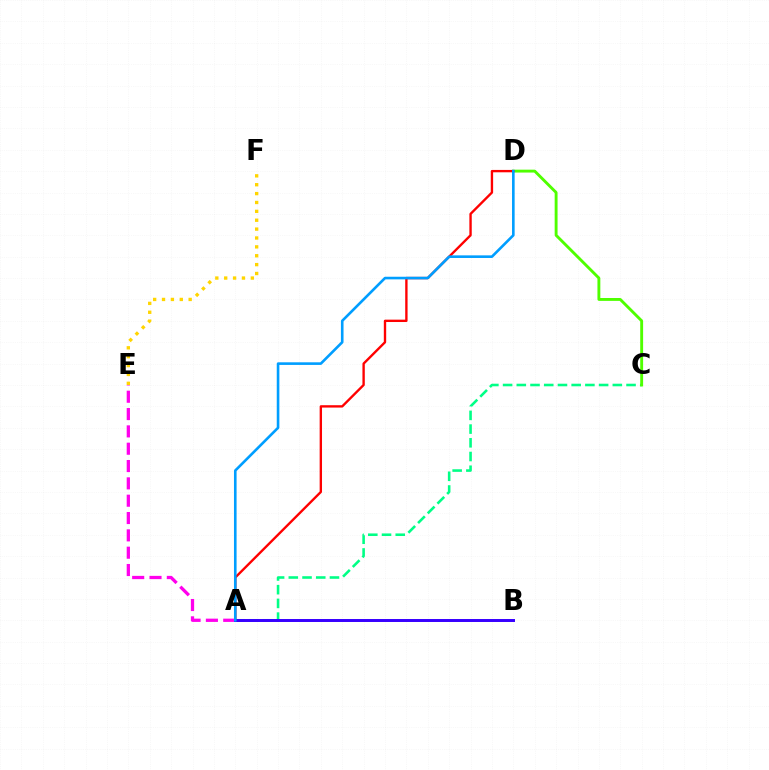{('E', 'F'): [{'color': '#ffd500', 'line_style': 'dotted', 'thickness': 2.41}], ('A', 'C'): [{'color': '#00ff86', 'line_style': 'dashed', 'thickness': 1.86}], ('C', 'D'): [{'color': '#4fff00', 'line_style': 'solid', 'thickness': 2.08}], ('A', 'D'): [{'color': '#ff0000', 'line_style': 'solid', 'thickness': 1.7}, {'color': '#009eff', 'line_style': 'solid', 'thickness': 1.89}], ('A', 'E'): [{'color': '#ff00ed', 'line_style': 'dashed', 'thickness': 2.35}], ('A', 'B'): [{'color': '#3700ff', 'line_style': 'solid', 'thickness': 2.14}]}